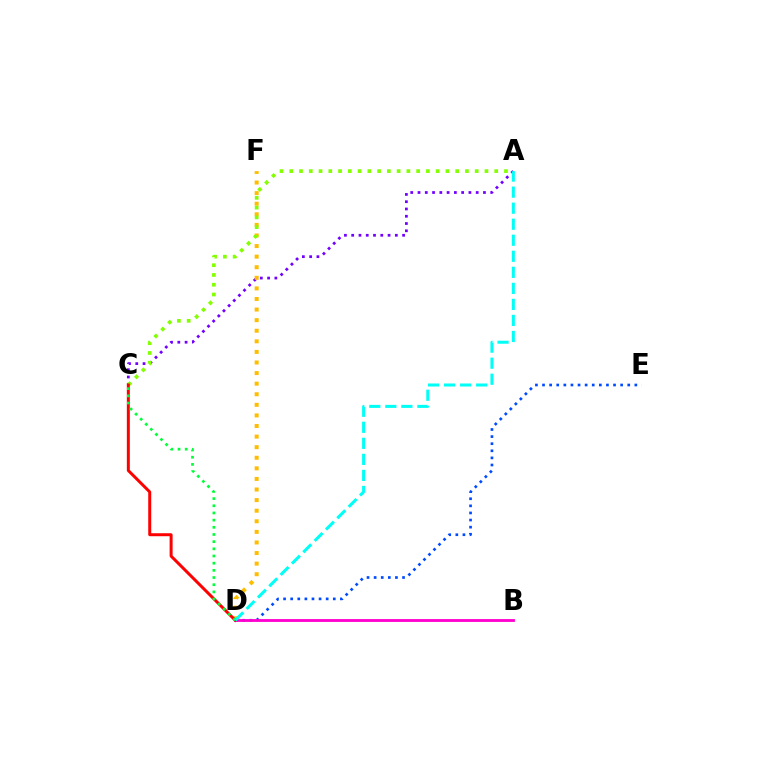{('A', 'C'): [{'color': '#7200ff', 'line_style': 'dotted', 'thickness': 1.98}, {'color': '#84ff00', 'line_style': 'dotted', 'thickness': 2.65}], ('D', 'E'): [{'color': '#004bff', 'line_style': 'dotted', 'thickness': 1.93}], ('D', 'F'): [{'color': '#ffbd00', 'line_style': 'dotted', 'thickness': 2.88}], ('B', 'D'): [{'color': '#ff00cf', 'line_style': 'solid', 'thickness': 2.04}], ('C', 'D'): [{'color': '#ff0000', 'line_style': 'solid', 'thickness': 2.15}, {'color': '#00ff39', 'line_style': 'dotted', 'thickness': 1.95}], ('A', 'D'): [{'color': '#00fff6', 'line_style': 'dashed', 'thickness': 2.18}]}